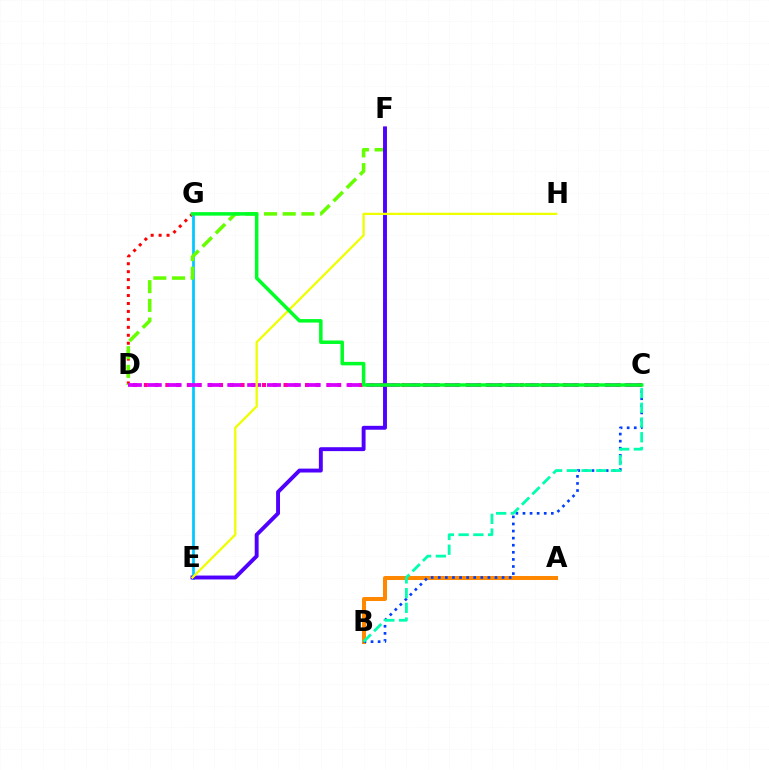{('C', 'D'): [{'color': '#ff00a0', 'line_style': 'dotted', 'thickness': 2.92}, {'color': '#d600ff', 'line_style': 'dashed', 'thickness': 2.7}], ('D', 'G'): [{'color': '#ff0000', 'line_style': 'dotted', 'thickness': 2.16}], ('A', 'B'): [{'color': '#ff8800', 'line_style': 'solid', 'thickness': 2.89}], ('E', 'G'): [{'color': '#00c7ff', 'line_style': 'solid', 'thickness': 1.96}], ('B', 'C'): [{'color': '#003fff', 'line_style': 'dotted', 'thickness': 1.93}, {'color': '#00ffaf', 'line_style': 'dashed', 'thickness': 2.0}], ('D', 'F'): [{'color': '#66ff00', 'line_style': 'dashed', 'thickness': 2.54}], ('E', 'F'): [{'color': '#4f00ff', 'line_style': 'solid', 'thickness': 2.81}], ('E', 'H'): [{'color': '#eeff00', 'line_style': 'solid', 'thickness': 1.65}], ('C', 'G'): [{'color': '#00ff27', 'line_style': 'solid', 'thickness': 2.53}]}